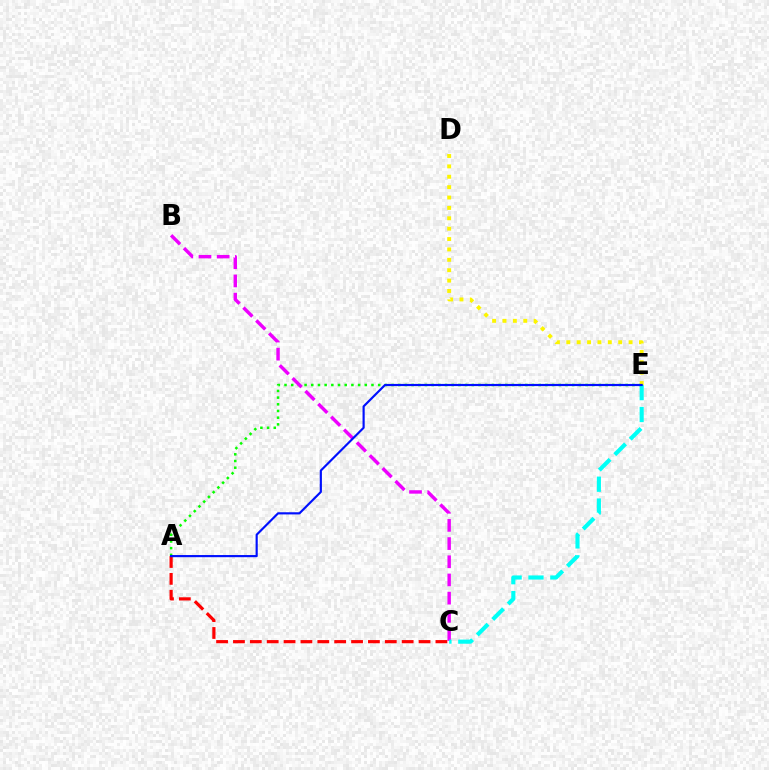{('A', 'E'): [{'color': '#08ff00', 'line_style': 'dotted', 'thickness': 1.82}, {'color': '#0010ff', 'line_style': 'solid', 'thickness': 1.56}], ('D', 'E'): [{'color': '#fcf500', 'line_style': 'dotted', 'thickness': 2.82}], ('B', 'C'): [{'color': '#ee00ff', 'line_style': 'dashed', 'thickness': 2.47}], ('A', 'C'): [{'color': '#ff0000', 'line_style': 'dashed', 'thickness': 2.29}], ('C', 'E'): [{'color': '#00fff6', 'line_style': 'dashed', 'thickness': 2.97}]}